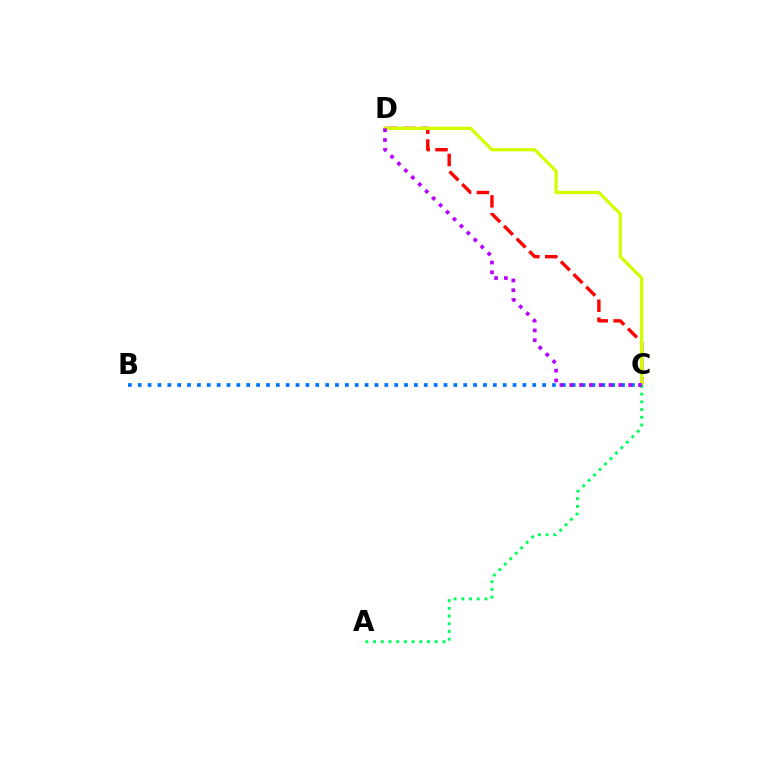{('C', 'D'): [{'color': '#ff0000', 'line_style': 'dashed', 'thickness': 2.43}, {'color': '#d1ff00', 'line_style': 'solid', 'thickness': 2.36}, {'color': '#b900ff', 'line_style': 'dotted', 'thickness': 2.67}], ('A', 'C'): [{'color': '#00ff5c', 'line_style': 'dotted', 'thickness': 2.09}], ('B', 'C'): [{'color': '#0074ff', 'line_style': 'dotted', 'thickness': 2.68}]}